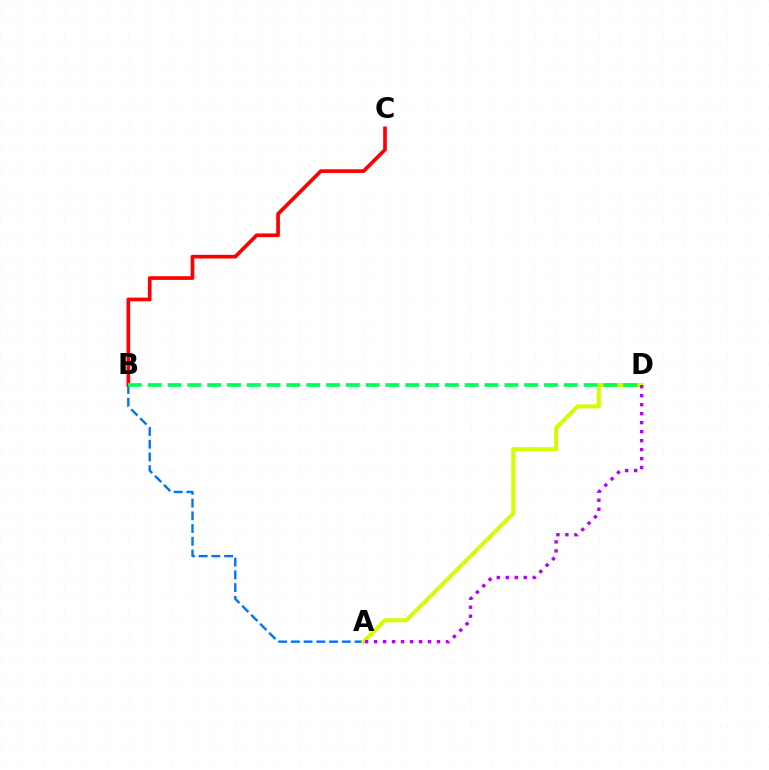{('A', 'B'): [{'color': '#0074ff', 'line_style': 'dashed', 'thickness': 1.73}], ('B', 'C'): [{'color': '#ff0000', 'line_style': 'solid', 'thickness': 2.64}], ('A', 'D'): [{'color': '#d1ff00', 'line_style': 'solid', 'thickness': 2.89}, {'color': '#b900ff', 'line_style': 'dotted', 'thickness': 2.44}], ('B', 'D'): [{'color': '#00ff5c', 'line_style': 'dashed', 'thickness': 2.69}]}